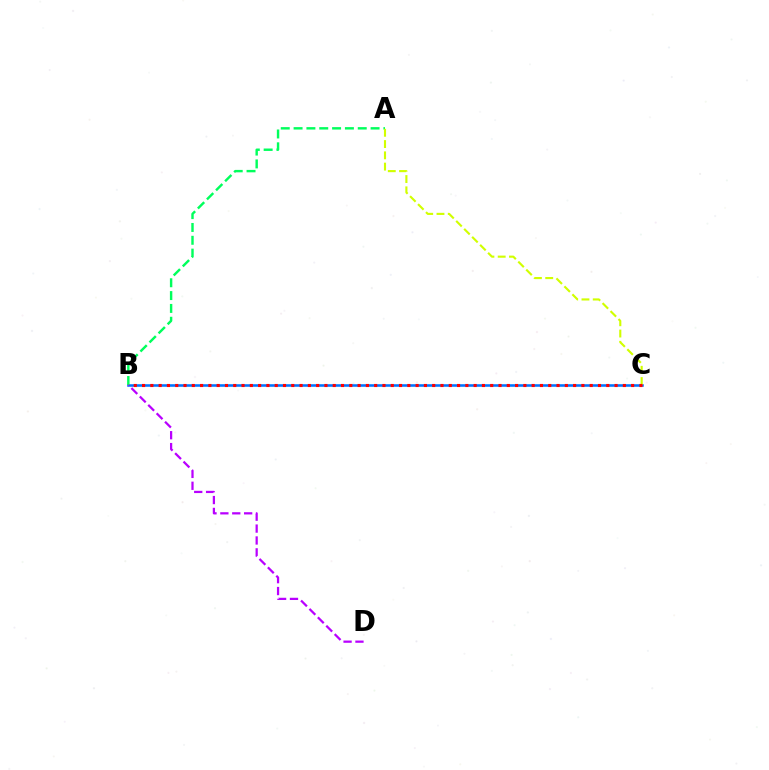{('B', 'C'): [{'color': '#0074ff', 'line_style': 'solid', 'thickness': 1.85}, {'color': '#ff0000', 'line_style': 'dotted', 'thickness': 2.25}], ('A', 'B'): [{'color': '#00ff5c', 'line_style': 'dashed', 'thickness': 1.74}], ('B', 'D'): [{'color': '#b900ff', 'line_style': 'dashed', 'thickness': 1.61}], ('A', 'C'): [{'color': '#d1ff00', 'line_style': 'dashed', 'thickness': 1.53}]}